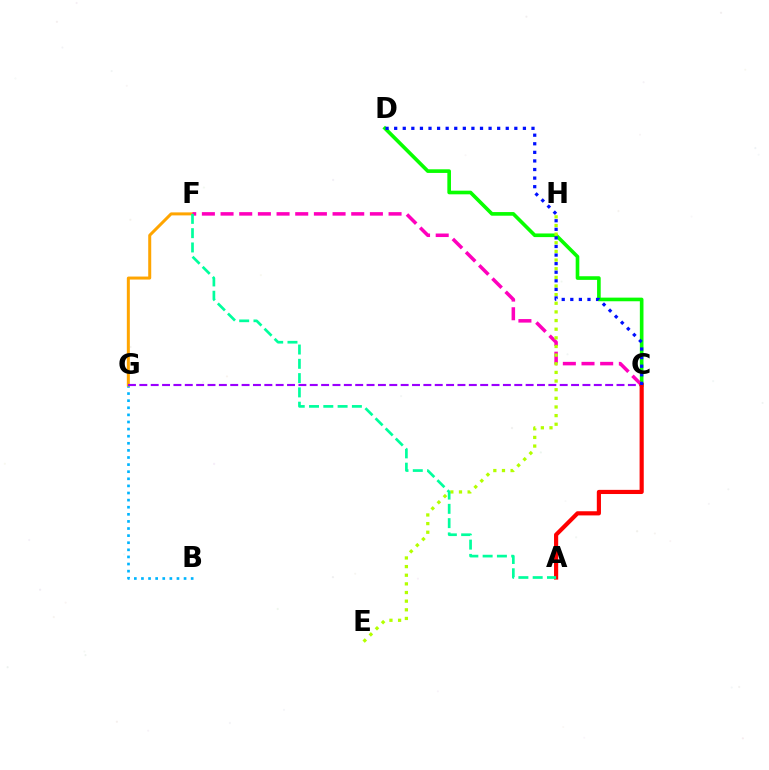{('B', 'G'): [{'color': '#00b5ff', 'line_style': 'dotted', 'thickness': 1.93}], ('F', 'G'): [{'color': '#ffa500', 'line_style': 'solid', 'thickness': 2.16}], ('C', 'D'): [{'color': '#08ff00', 'line_style': 'solid', 'thickness': 2.62}, {'color': '#0010ff', 'line_style': 'dotted', 'thickness': 2.33}], ('C', 'G'): [{'color': '#9b00ff', 'line_style': 'dashed', 'thickness': 1.54}], ('C', 'F'): [{'color': '#ff00bd', 'line_style': 'dashed', 'thickness': 2.54}], ('A', 'C'): [{'color': '#ff0000', 'line_style': 'solid', 'thickness': 2.99}], ('E', 'H'): [{'color': '#b3ff00', 'line_style': 'dotted', 'thickness': 2.35}], ('A', 'F'): [{'color': '#00ff9d', 'line_style': 'dashed', 'thickness': 1.94}]}